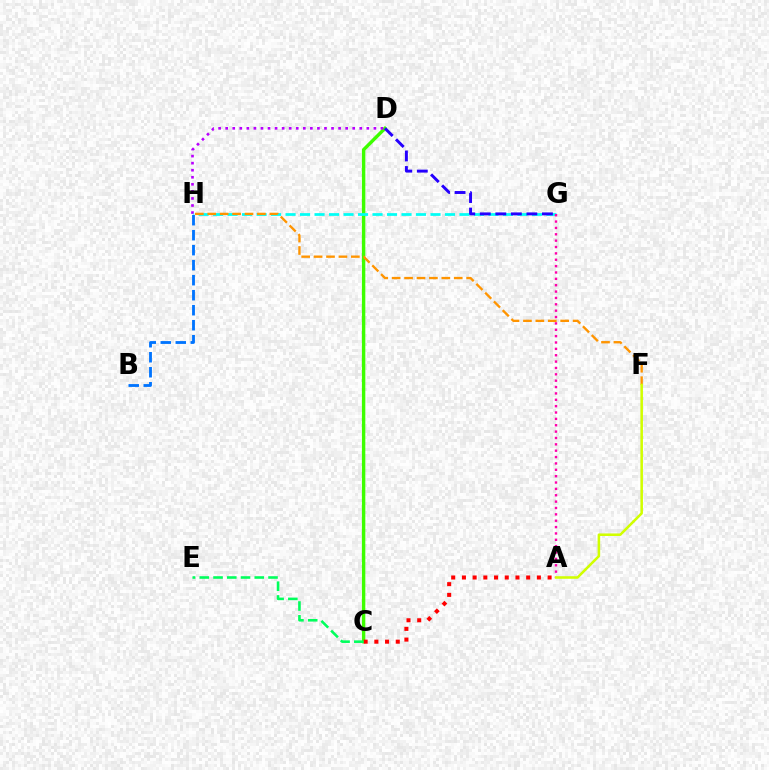{('C', 'D'): [{'color': '#3dff00', 'line_style': 'solid', 'thickness': 2.45}], ('D', 'H'): [{'color': '#b900ff', 'line_style': 'dotted', 'thickness': 1.92}], ('G', 'H'): [{'color': '#00fff6', 'line_style': 'dashed', 'thickness': 1.97}], ('A', 'C'): [{'color': '#ff0000', 'line_style': 'dotted', 'thickness': 2.91}], ('B', 'H'): [{'color': '#0074ff', 'line_style': 'dashed', 'thickness': 2.04}], ('C', 'E'): [{'color': '#00ff5c', 'line_style': 'dashed', 'thickness': 1.87}], ('D', 'G'): [{'color': '#2500ff', 'line_style': 'dashed', 'thickness': 2.11}], ('F', 'H'): [{'color': '#ff9400', 'line_style': 'dashed', 'thickness': 1.69}], ('A', 'G'): [{'color': '#ff00ac', 'line_style': 'dotted', 'thickness': 1.73}], ('A', 'F'): [{'color': '#d1ff00', 'line_style': 'solid', 'thickness': 1.84}]}